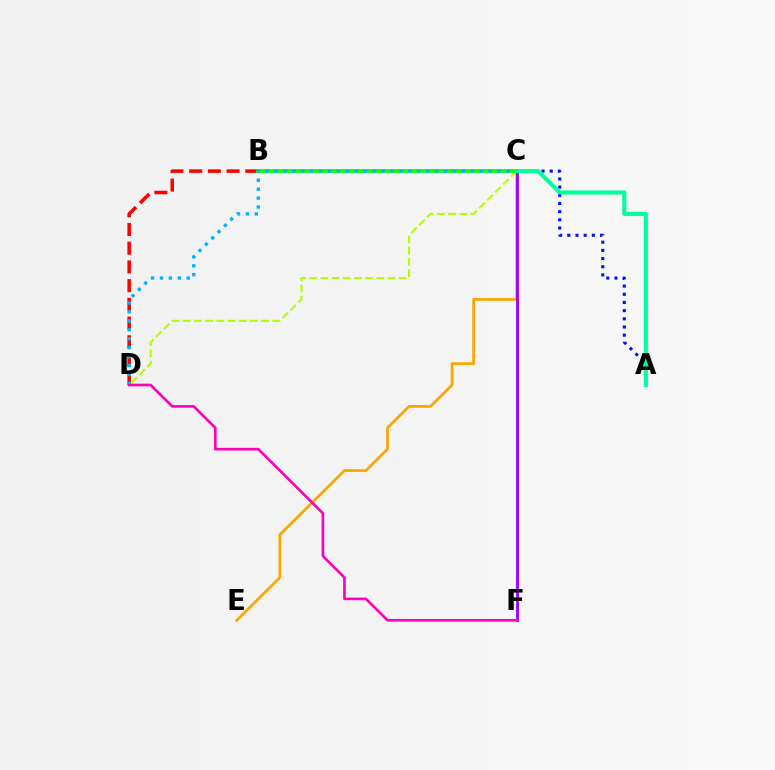{('C', 'E'): [{'color': '#ffa500', 'line_style': 'solid', 'thickness': 1.98}], ('C', 'F'): [{'color': '#9b00ff', 'line_style': 'solid', 'thickness': 2.04}], ('B', 'D'): [{'color': '#ff0000', 'line_style': 'dashed', 'thickness': 2.54}], ('C', 'D'): [{'color': '#b3ff00', 'line_style': 'dashed', 'thickness': 1.52}, {'color': '#00b5ff', 'line_style': 'dotted', 'thickness': 2.43}], ('B', 'C'): [{'color': '#08ff00', 'line_style': 'solid', 'thickness': 2.7}], ('A', 'C'): [{'color': '#0010ff', 'line_style': 'dotted', 'thickness': 2.22}, {'color': '#00ff9d', 'line_style': 'solid', 'thickness': 2.96}], ('D', 'F'): [{'color': '#ff00bd', 'line_style': 'solid', 'thickness': 1.91}]}